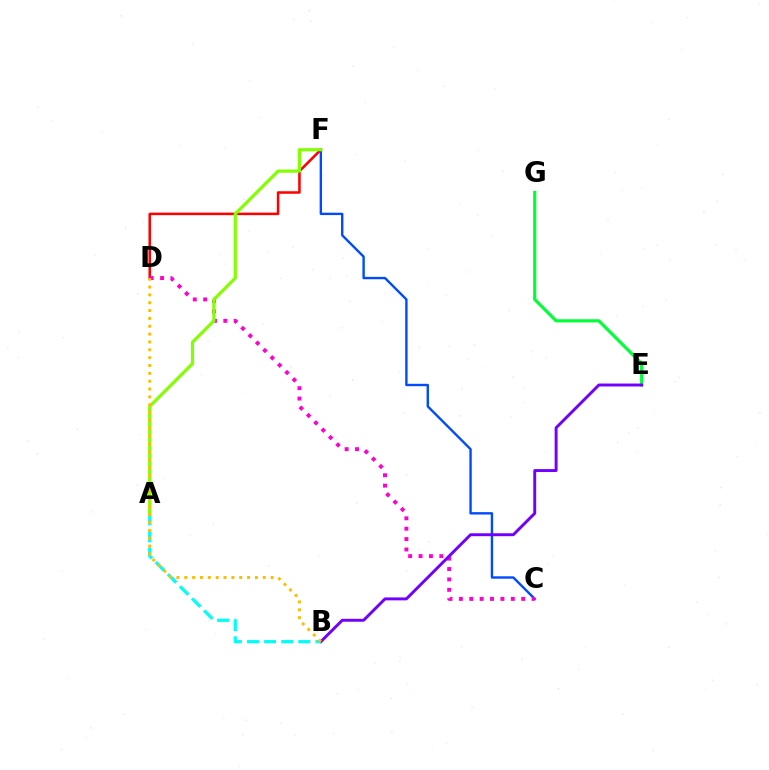{('D', 'F'): [{'color': '#ff0000', 'line_style': 'solid', 'thickness': 1.82}], ('C', 'F'): [{'color': '#004bff', 'line_style': 'solid', 'thickness': 1.72}], ('E', 'G'): [{'color': '#00ff39', 'line_style': 'solid', 'thickness': 2.28}], ('C', 'D'): [{'color': '#ff00cf', 'line_style': 'dotted', 'thickness': 2.82}], ('B', 'E'): [{'color': '#7200ff', 'line_style': 'solid', 'thickness': 2.11}], ('A', 'B'): [{'color': '#00fff6', 'line_style': 'dashed', 'thickness': 2.32}], ('A', 'F'): [{'color': '#84ff00', 'line_style': 'solid', 'thickness': 2.29}], ('B', 'D'): [{'color': '#ffbd00', 'line_style': 'dotted', 'thickness': 2.13}]}